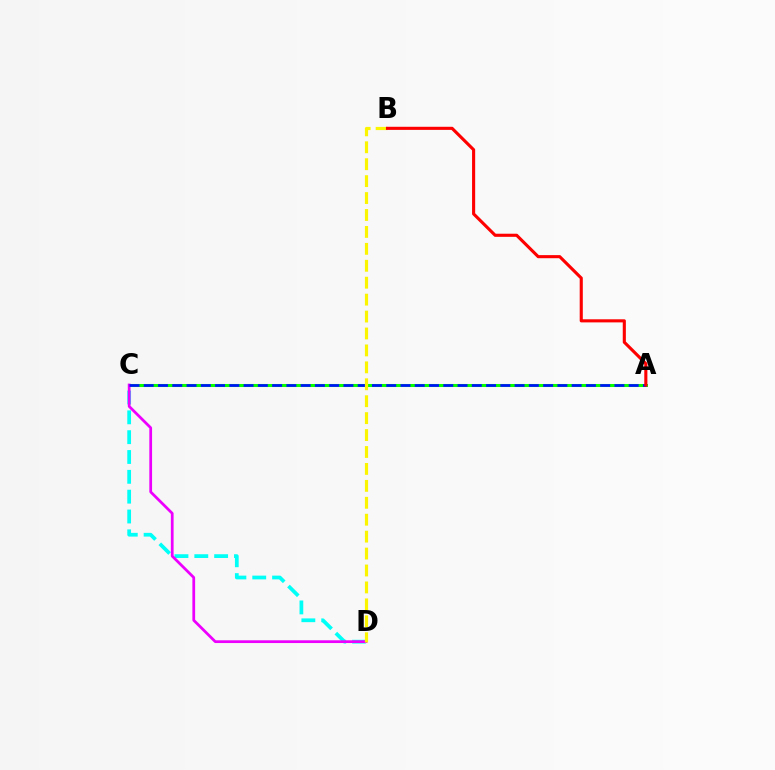{('A', 'C'): [{'color': '#08ff00', 'line_style': 'solid', 'thickness': 2.18}, {'color': '#0010ff', 'line_style': 'dashed', 'thickness': 1.94}], ('C', 'D'): [{'color': '#00fff6', 'line_style': 'dashed', 'thickness': 2.69}, {'color': '#ee00ff', 'line_style': 'solid', 'thickness': 1.99}], ('B', 'D'): [{'color': '#fcf500', 'line_style': 'dashed', 'thickness': 2.3}], ('A', 'B'): [{'color': '#ff0000', 'line_style': 'solid', 'thickness': 2.24}]}